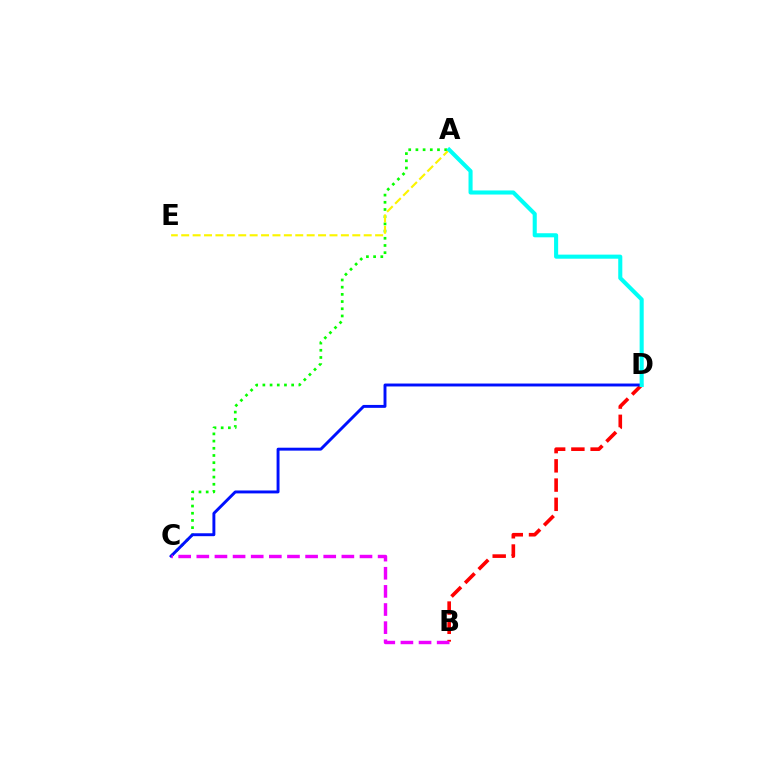{('B', 'D'): [{'color': '#ff0000', 'line_style': 'dashed', 'thickness': 2.61}], ('A', 'C'): [{'color': '#08ff00', 'line_style': 'dotted', 'thickness': 1.96}], ('A', 'E'): [{'color': '#fcf500', 'line_style': 'dashed', 'thickness': 1.55}], ('C', 'D'): [{'color': '#0010ff', 'line_style': 'solid', 'thickness': 2.1}], ('B', 'C'): [{'color': '#ee00ff', 'line_style': 'dashed', 'thickness': 2.46}], ('A', 'D'): [{'color': '#00fff6', 'line_style': 'solid', 'thickness': 2.94}]}